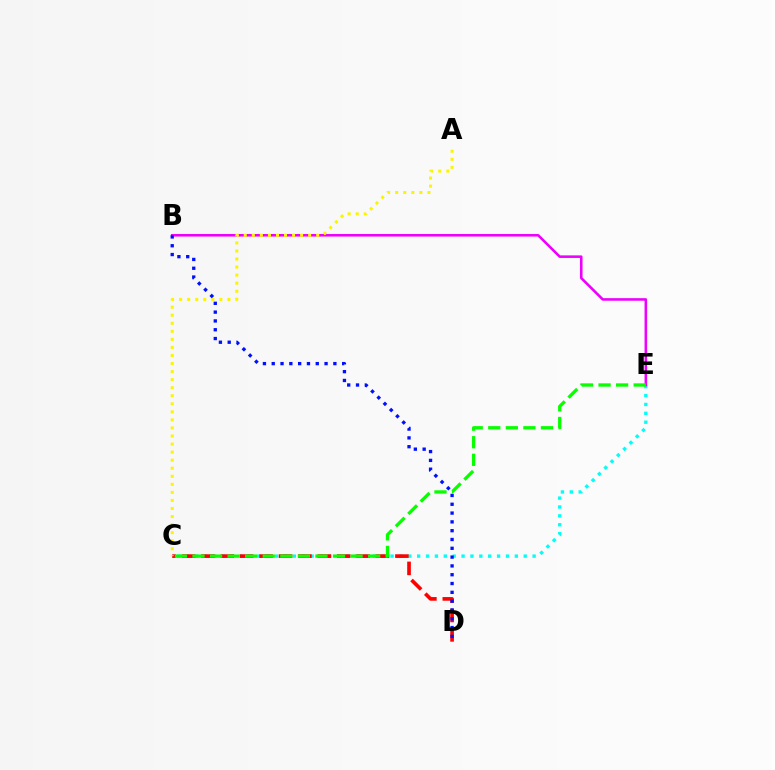{('C', 'E'): [{'color': '#00fff6', 'line_style': 'dotted', 'thickness': 2.41}, {'color': '#08ff00', 'line_style': 'dashed', 'thickness': 2.39}], ('B', 'E'): [{'color': '#ee00ff', 'line_style': 'solid', 'thickness': 1.86}], ('C', 'D'): [{'color': '#ff0000', 'line_style': 'dashed', 'thickness': 2.64}], ('A', 'C'): [{'color': '#fcf500', 'line_style': 'dotted', 'thickness': 2.19}], ('B', 'D'): [{'color': '#0010ff', 'line_style': 'dotted', 'thickness': 2.39}]}